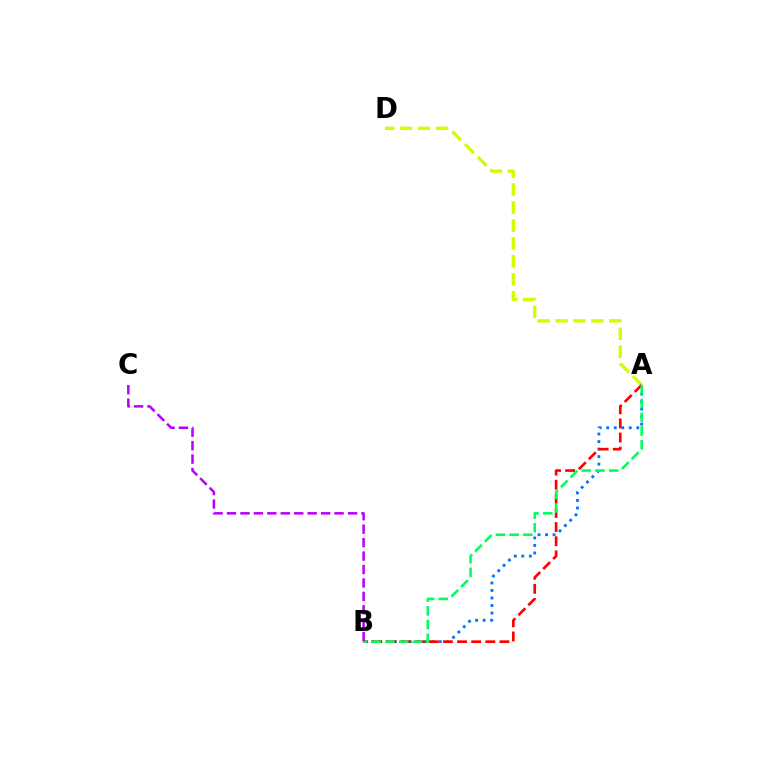{('A', 'D'): [{'color': '#d1ff00', 'line_style': 'dashed', 'thickness': 2.44}], ('A', 'B'): [{'color': '#0074ff', 'line_style': 'dotted', 'thickness': 2.04}, {'color': '#ff0000', 'line_style': 'dashed', 'thickness': 1.92}, {'color': '#00ff5c', 'line_style': 'dashed', 'thickness': 1.87}], ('B', 'C'): [{'color': '#b900ff', 'line_style': 'dashed', 'thickness': 1.83}]}